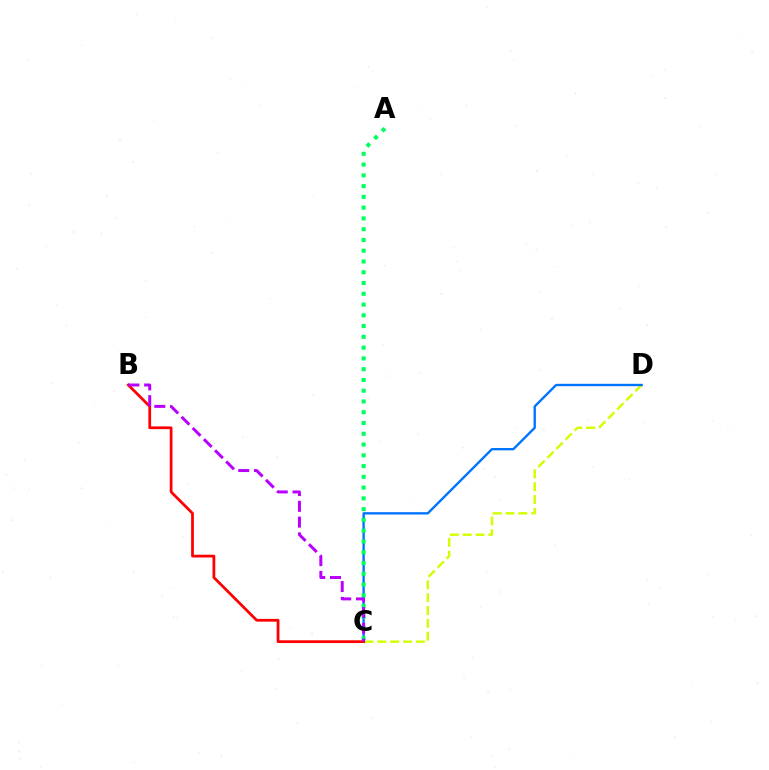{('C', 'D'): [{'color': '#d1ff00', 'line_style': 'dashed', 'thickness': 1.74}, {'color': '#0074ff', 'line_style': 'solid', 'thickness': 1.7}], ('A', 'C'): [{'color': '#00ff5c', 'line_style': 'dotted', 'thickness': 2.93}], ('B', 'C'): [{'color': '#ff0000', 'line_style': 'solid', 'thickness': 1.99}, {'color': '#b900ff', 'line_style': 'dashed', 'thickness': 2.14}]}